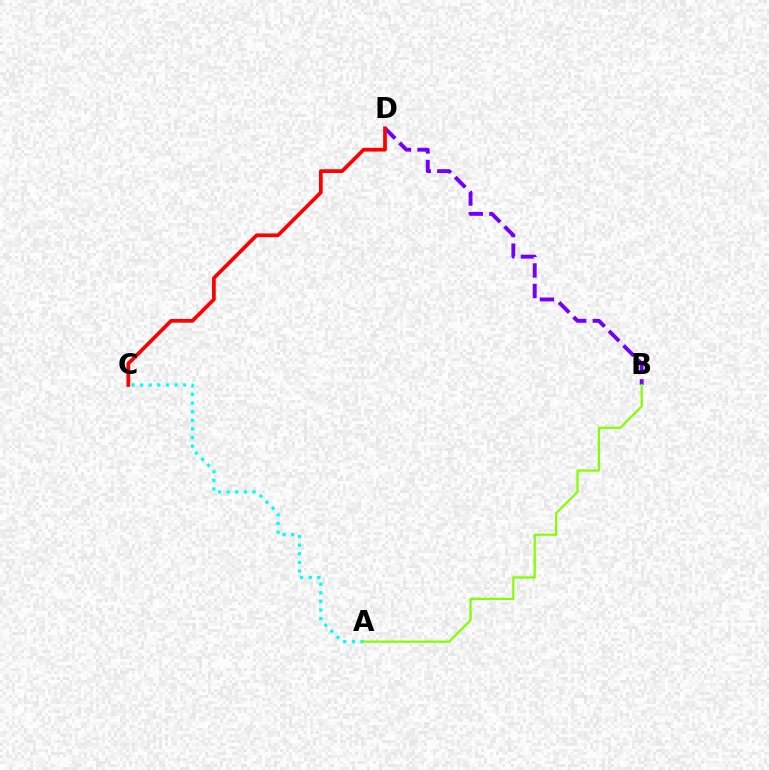{('B', 'D'): [{'color': '#7200ff', 'line_style': 'dashed', 'thickness': 2.8}], ('A', 'C'): [{'color': '#00fff6', 'line_style': 'dotted', 'thickness': 2.34}], ('C', 'D'): [{'color': '#ff0000', 'line_style': 'solid', 'thickness': 2.68}], ('A', 'B'): [{'color': '#84ff00', 'line_style': 'solid', 'thickness': 1.61}]}